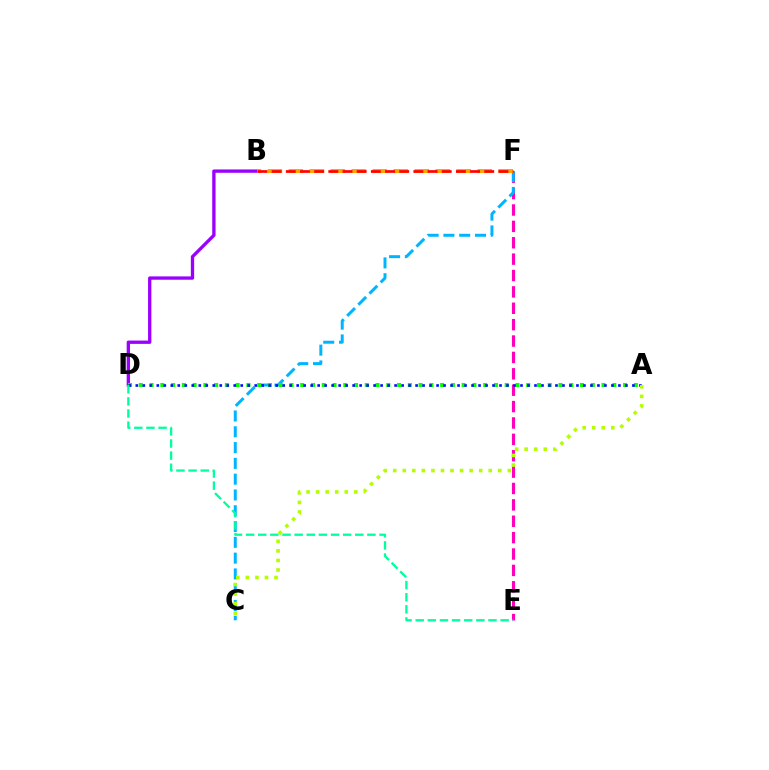{('E', 'F'): [{'color': '#ff00bd', 'line_style': 'dashed', 'thickness': 2.23}], ('B', 'D'): [{'color': '#9b00ff', 'line_style': 'solid', 'thickness': 2.39}], ('C', 'F'): [{'color': '#00b5ff', 'line_style': 'dashed', 'thickness': 2.15}], ('B', 'F'): [{'color': '#ffa500', 'line_style': 'dashed', 'thickness': 2.85}, {'color': '#ff0000', 'line_style': 'dashed', 'thickness': 1.93}], ('A', 'D'): [{'color': '#08ff00', 'line_style': 'dotted', 'thickness': 2.92}, {'color': '#0010ff', 'line_style': 'dotted', 'thickness': 1.9}], ('D', 'E'): [{'color': '#00ff9d', 'line_style': 'dashed', 'thickness': 1.65}], ('A', 'C'): [{'color': '#b3ff00', 'line_style': 'dotted', 'thickness': 2.6}]}